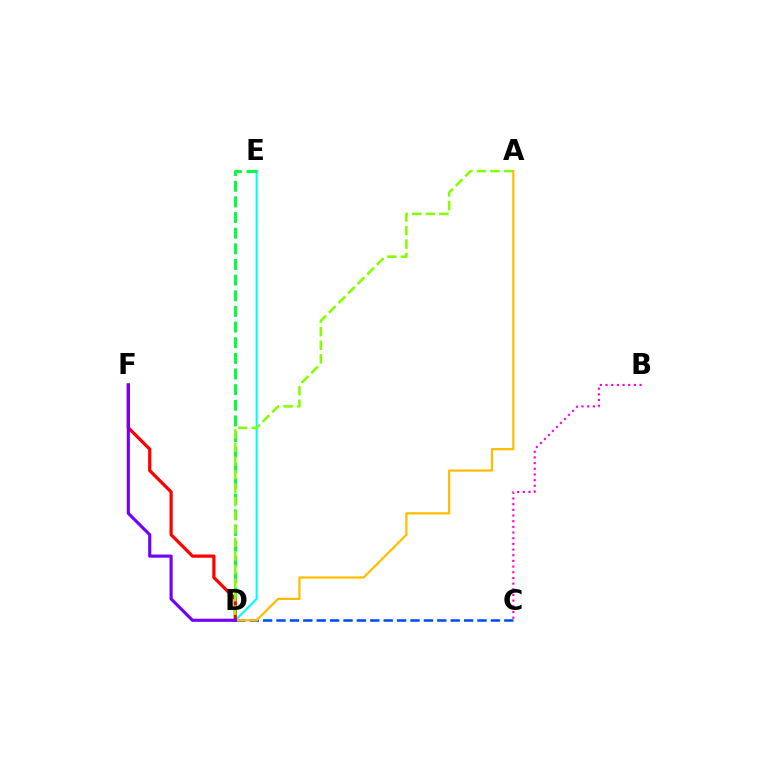{('B', 'C'): [{'color': '#ff00cf', 'line_style': 'dotted', 'thickness': 1.54}], ('D', 'E'): [{'color': '#00fff6', 'line_style': 'solid', 'thickness': 1.53}, {'color': '#00ff39', 'line_style': 'dashed', 'thickness': 2.13}], ('C', 'D'): [{'color': '#004bff', 'line_style': 'dashed', 'thickness': 1.82}], ('D', 'F'): [{'color': '#ff0000', 'line_style': 'solid', 'thickness': 2.32}, {'color': '#7200ff', 'line_style': 'solid', 'thickness': 2.25}], ('A', 'D'): [{'color': '#84ff00', 'line_style': 'dashed', 'thickness': 1.84}, {'color': '#ffbd00', 'line_style': 'solid', 'thickness': 1.61}]}